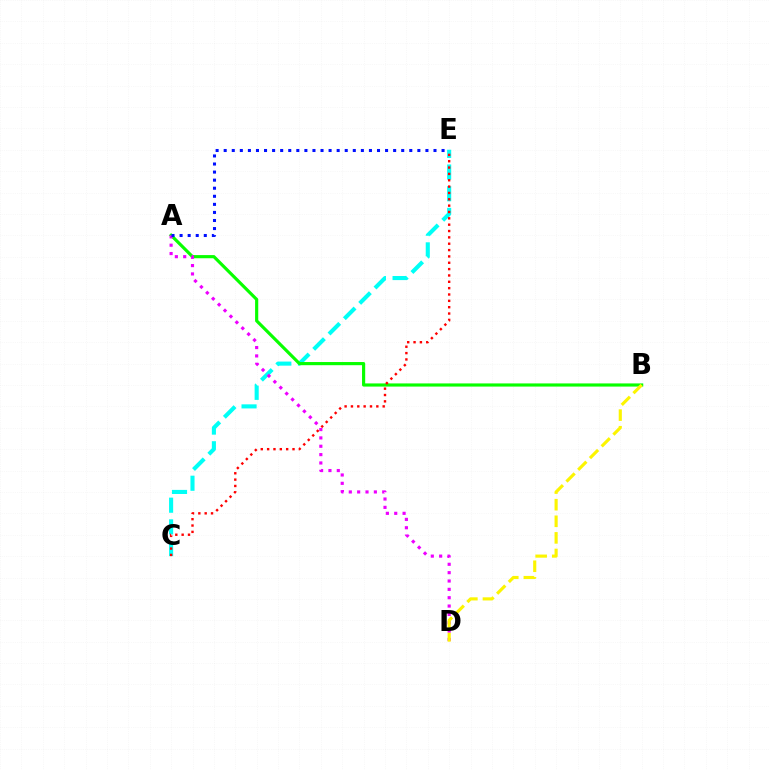{('C', 'E'): [{'color': '#00fff6', 'line_style': 'dashed', 'thickness': 2.94}, {'color': '#ff0000', 'line_style': 'dotted', 'thickness': 1.72}], ('A', 'B'): [{'color': '#08ff00', 'line_style': 'solid', 'thickness': 2.28}], ('A', 'D'): [{'color': '#ee00ff', 'line_style': 'dotted', 'thickness': 2.27}], ('A', 'E'): [{'color': '#0010ff', 'line_style': 'dotted', 'thickness': 2.19}], ('B', 'D'): [{'color': '#fcf500', 'line_style': 'dashed', 'thickness': 2.25}]}